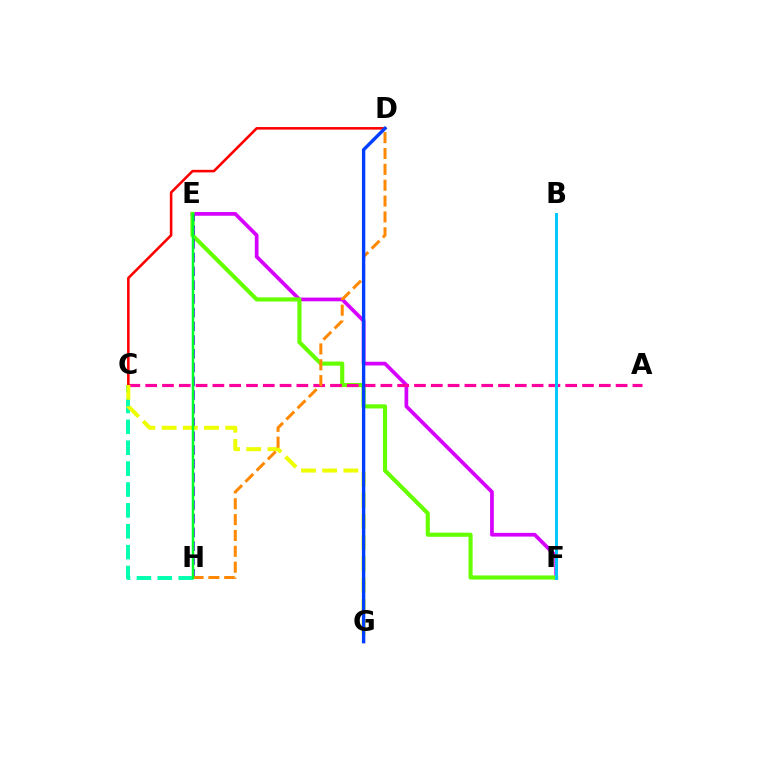{('E', 'F'): [{'color': '#d600ff', 'line_style': 'solid', 'thickness': 2.68}, {'color': '#66ff00', 'line_style': 'solid', 'thickness': 2.97}], ('C', 'H'): [{'color': '#00ffaf', 'line_style': 'dashed', 'thickness': 2.84}], ('A', 'C'): [{'color': '#ff00a0', 'line_style': 'dashed', 'thickness': 2.28}], ('E', 'H'): [{'color': '#4f00ff', 'line_style': 'dashed', 'thickness': 1.87}, {'color': '#00ff27', 'line_style': 'solid', 'thickness': 1.79}], ('C', 'D'): [{'color': '#ff0000', 'line_style': 'solid', 'thickness': 1.85}], ('C', 'G'): [{'color': '#eeff00', 'line_style': 'dashed', 'thickness': 2.88}], ('D', 'H'): [{'color': '#ff8800', 'line_style': 'dashed', 'thickness': 2.15}], ('B', 'F'): [{'color': '#00c7ff', 'line_style': 'solid', 'thickness': 2.12}], ('D', 'G'): [{'color': '#003fff', 'line_style': 'solid', 'thickness': 2.43}]}